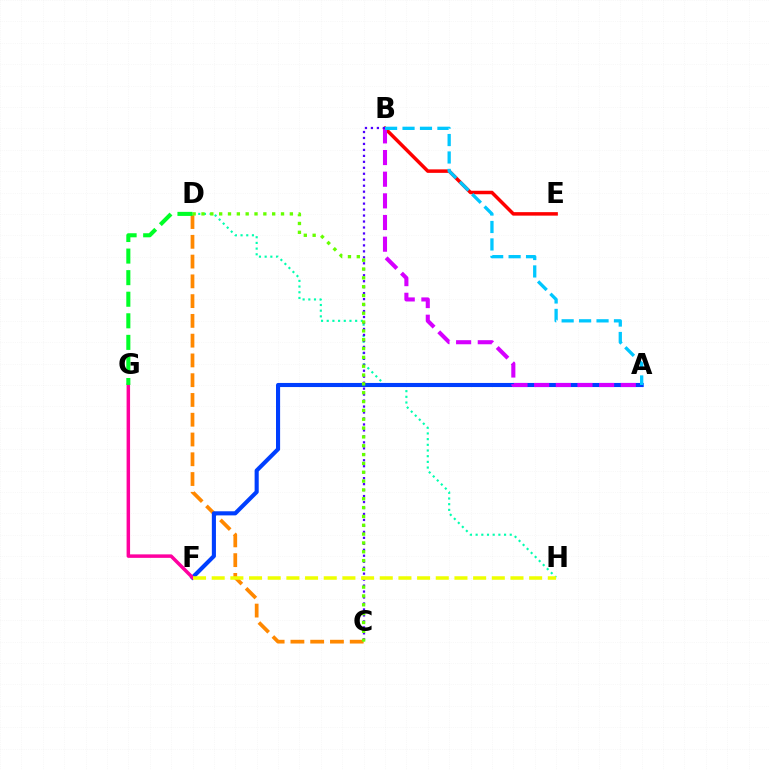{('D', 'H'): [{'color': '#00ffaf', 'line_style': 'dotted', 'thickness': 1.54}], ('B', 'E'): [{'color': '#ff0000', 'line_style': 'solid', 'thickness': 2.52}], ('C', 'D'): [{'color': '#ff8800', 'line_style': 'dashed', 'thickness': 2.69}, {'color': '#66ff00', 'line_style': 'dotted', 'thickness': 2.4}], ('A', 'F'): [{'color': '#003fff', 'line_style': 'solid', 'thickness': 2.95}], ('F', 'G'): [{'color': '#ff00a0', 'line_style': 'solid', 'thickness': 2.51}], ('A', 'B'): [{'color': '#d600ff', 'line_style': 'dashed', 'thickness': 2.94}, {'color': '#00c7ff', 'line_style': 'dashed', 'thickness': 2.37}], ('B', 'C'): [{'color': '#4f00ff', 'line_style': 'dotted', 'thickness': 1.62}], ('F', 'H'): [{'color': '#eeff00', 'line_style': 'dashed', 'thickness': 2.54}], ('D', 'G'): [{'color': '#00ff27', 'line_style': 'dashed', 'thickness': 2.93}]}